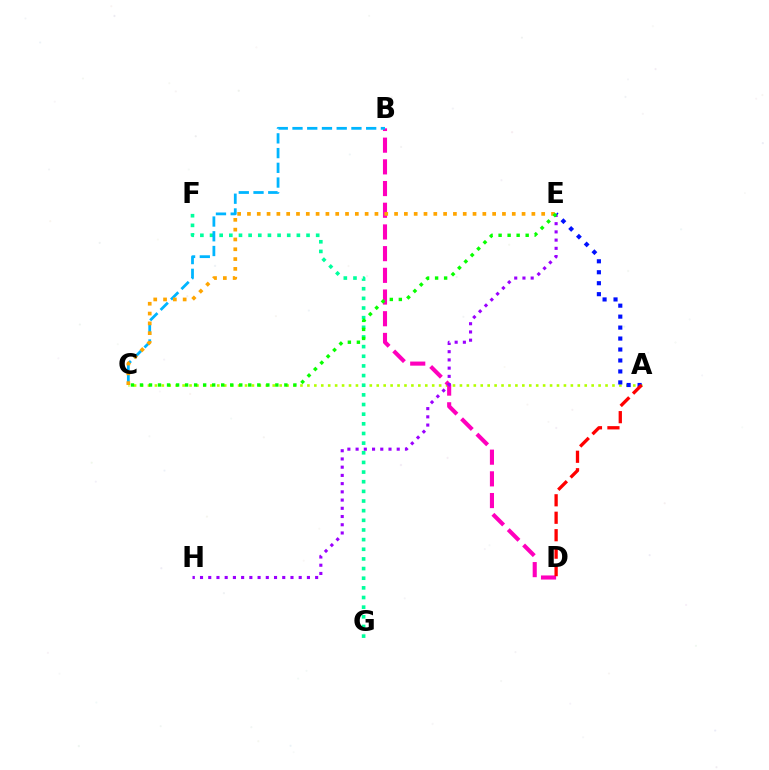{('A', 'C'): [{'color': '#b3ff00', 'line_style': 'dotted', 'thickness': 1.88}], ('B', 'D'): [{'color': '#ff00bd', 'line_style': 'dashed', 'thickness': 2.95}], ('F', 'G'): [{'color': '#00ff9d', 'line_style': 'dotted', 'thickness': 2.62}], ('B', 'C'): [{'color': '#00b5ff', 'line_style': 'dashed', 'thickness': 2.0}], ('E', 'H'): [{'color': '#9b00ff', 'line_style': 'dotted', 'thickness': 2.23}], ('A', 'E'): [{'color': '#0010ff', 'line_style': 'dotted', 'thickness': 2.98}], ('A', 'D'): [{'color': '#ff0000', 'line_style': 'dashed', 'thickness': 2.37}], ('C', 'E'): [{'color': '#ffa500', 'line_style': 'dotted', 'thickness': 2.66}, {'color': '#08ff00', 'line_style': 'dotted', 'thickness': 2.45}]}